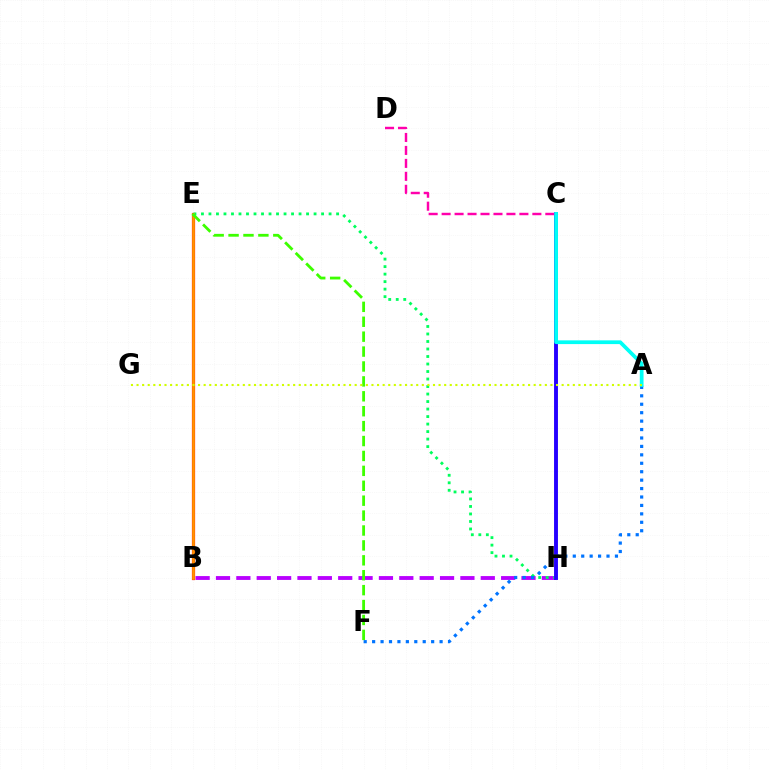{('B', 'H'): [{'color': '#b900ff', 'line_style': 'dashed', 'thickness': 2.77}], ('B', 'E'): [{'color': '#ff0000', 'line_style': 'solid', 'thickness': 2.31}, {'color': '#ff9400', 'line_style': 'solid', 'thickness': 1.92}], ('E', 'H'): [{'color': '#00ff5c', 'line_style': 'dotted', 'thickness': 2.04}], ('C', 'H'): [{'color': '#2500ff', 'line_style': 'solid', 'thickness': 2.8}], ('A', 'F'): [{'color': '#0074ff', 'line_style': 'dotted', 'thickness': 2.29}], ('C', 'D'): [{'color': '#ff00ac', 'line_style': 'dashed', 'thickness': 1.76}], ('A', 'C'): [{'color': '#00fff6', 'line_style': 'solid', 'thickness': 2.69}], ('E', 'F'): [{'color': '#3dff00', 'line_style': 'dashed', 'thickness': 2.03}], ('A', 'G'): [{'color': '#d1ff00', 'line_style': 'dotted', 'thickness': 1.52}]}